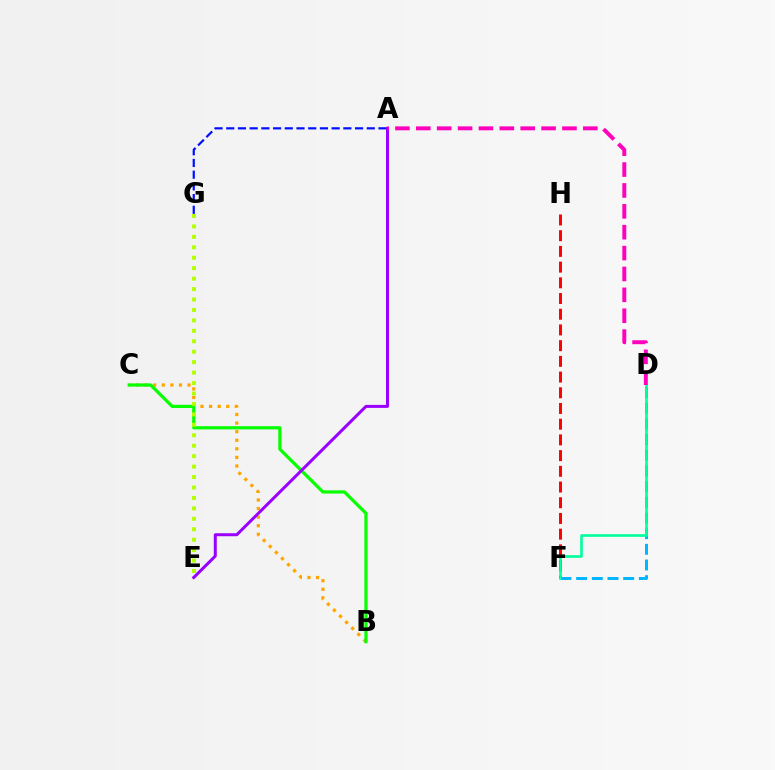{('B', 'C'): [{'color': '#ffa500', 'line_style': 'dotted', 'thickness': 2.33}, {'color': '#08ff00', 'line_style': 'solid', 'thickness': 2.32}], ('A', 'G'): [{'color': '#0010ff', 'line_style': 'dashed', 'thickness': 1.59}], ('D', 'F'): [{'color': '#00b5ff', 'line_style': 'dashed', 'thickness': 2.13}, {'color': '#00ff9d', 'line_style': 'solid', 'thickness': 1.88}], ('F', 'H'): [{'color': '#ff0000', 'line_style': 'dashed', 'thickness': 2.13}], ('A', 'E'): [{'color': '#9b00ff', 'line_style': 'solid', 'thickness': 2.16}], ('E', 'G'): [{'color': '#b3ff00', 'line_style': 'dotted', 'thickness': 2.84}], ('A', 'D'): [{'color': '#ff00bd', 'line_style': 'dashed', 'thickness': 2.84}]}